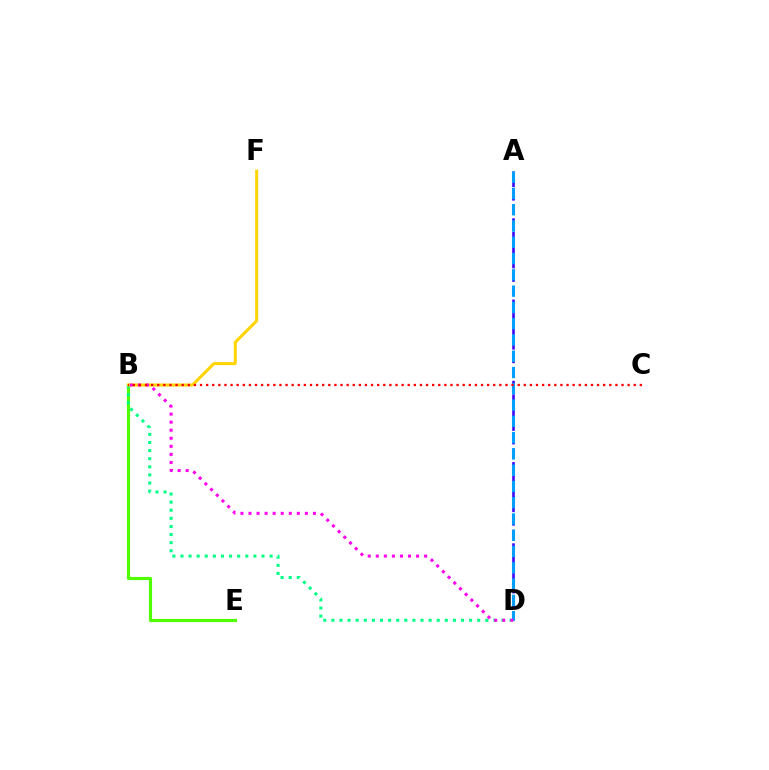{('A', 'D'): [{'color': '#3700ff', 'line_style': 'dashed', 'thickness': 1.84}, {'color': '#009eff', 'line_style': 'dashed', 'thickness': 2.21}], ('B', 'E'): [{'color': '#4fff00', 'line_style': 'solid', 'thickness': 2.26}], ('B', 'D'): [{'color': '#00ff86', 'line_style': 'dotted', 'thickness': 2.2}, {'color': '#ff00ed', 'line_style': 'dotted', 'thickness': 2.19}], ('B', 'F'): [{'color': '#ffd500', 'line_style': 'solid', 'thickness': 2.18}], ('B', 'C'): [{'color': '#ff0000', 'line_style': 'dotted', 'thickness': 1.66}]}